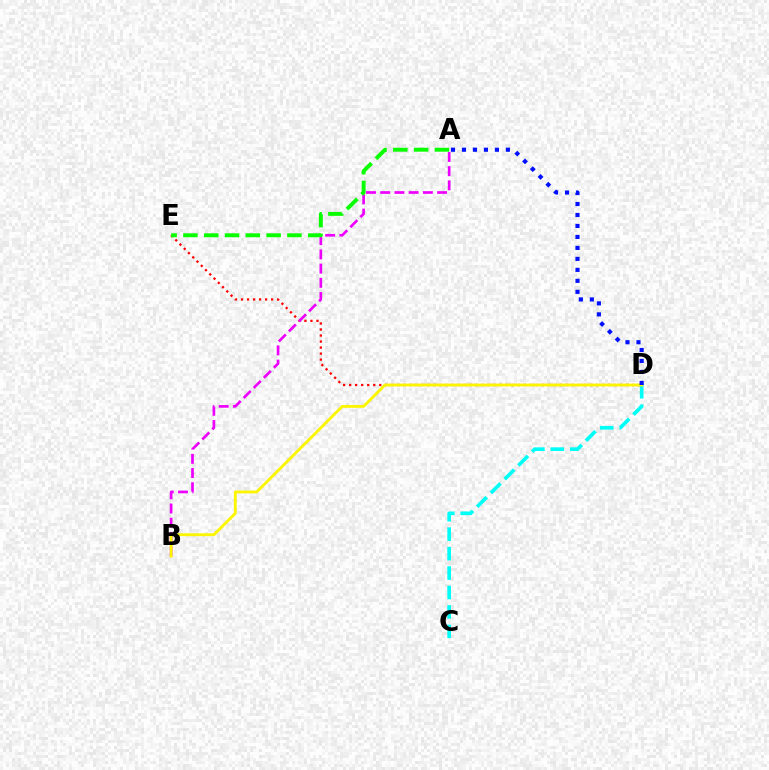{('D', 'E'): [{'color': '#ff0000', 'line_style': 'dotted', 'thickness': 1.64}], ('C', 'D'): [{'color': '#00fff6', 'line_style': 'dashed', 'thickness': 2.64}], ('A', 'B'): [{'color': '#ee00ff', 'line_style': 'dashed', 'thickness': 1.93}], ('A', 'E'): [{'color': '#08ff00', 'line_style': 'dashed', 'thickness': 2.83}], ('B', 'D'): [{'color': '#fcf500', 'line_style': 'solid', 'thickness': 2.05}], ('A', 'D'): [{'color': '#0010ff', 'line_style': 'dotted', 'thickness': 2.98}]}